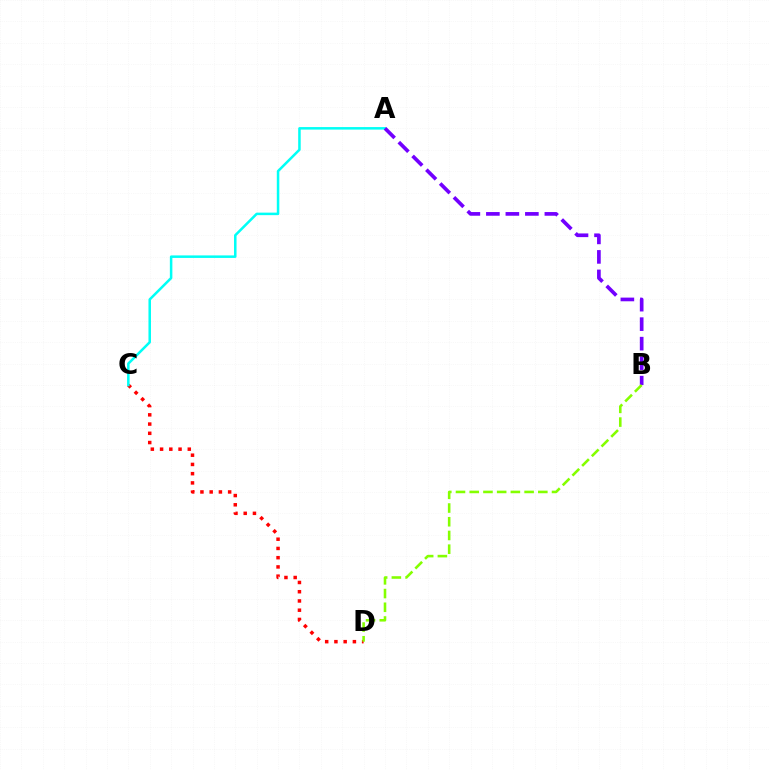{('C', 'D'): [{'color': '#ff0000', 'line_style': 'dotted', 'thickness': 2.51}], ('A', 'C'): [{'color': '#00fff6', 'line_style': 'solid', 'thickness': 1.82}], ('A', 'B'): [{'color': '#7200ff', 'line_style': 'dashed', 'thickness': 2.65}], ('B', 'D'): [{'color': '#84ff00', 'line_style': 'dashed', 'thickness': 1.86}]}